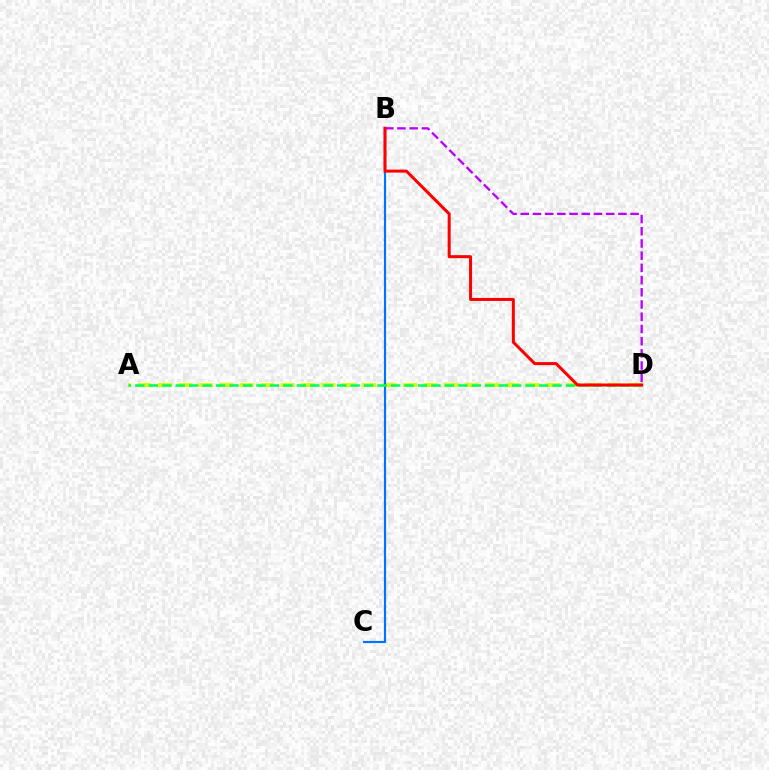{('A', 'D'): [{'color': '#d1ff00', 'line_style': 'dashed', 'thickness': 2.78}, {'color': '#00ff5c', 'line_style': 'dashed', 'thickness': 1.83}], ('B', 'C'): [{'color': '#0074ff', 'line_style': 'solid', 'thickness': 1.56}], ('B', 'D'): [{'color': '#b900ff', 'line_style': 'dashed', 'thickness': 1.66}, {'color': '#ff0000', 'line_style': 'solid', 'thickness': 2.17}]}